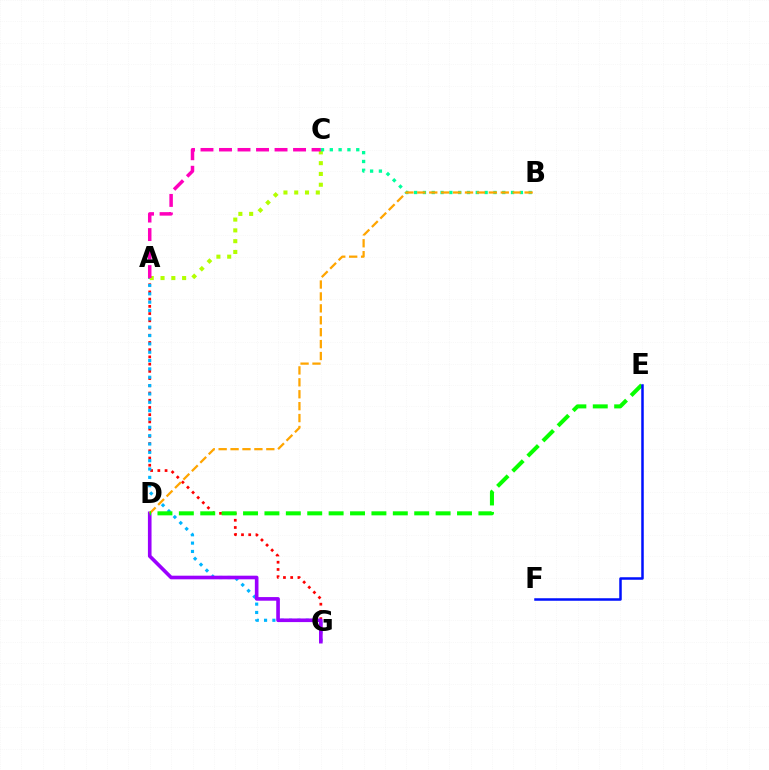{('A', 'G'): [{'color': '#ff0000', 'line_style': 'dotted', 'thickness': 1.96}, {'color': '#00b5ff', 'line_style': 'dotted', 'thickness': 2.27}], ('A', 'C'): [{'color': '#b3ff00', 'line_style': 'dotted', 'thickness': 2.93}, {'color': '#ff00bd', 'line_style': 'dashed', 'thickness': 2.51}], ('B', 'C'): [{'color': '#00ff9d', 'line_style': 'dotted', 'thickness': 2.39}], ('D', 'G'): [{'color': '#9b00ff', 'line_style': 'solid', 'thickness': 2.61}], ('B', 'D'): [{'color': '#ffa500', 'line_style': 'dashed', 'thickness': 1.62}], ('D', 'E'): [{'color': '#08ff00', 'line_style': 'dashed', 'thickness': 2.91}], ('E', 'F'): [{'color': '#0010ff', 'line_style': 'solid', 'thickness': 1.81}]}